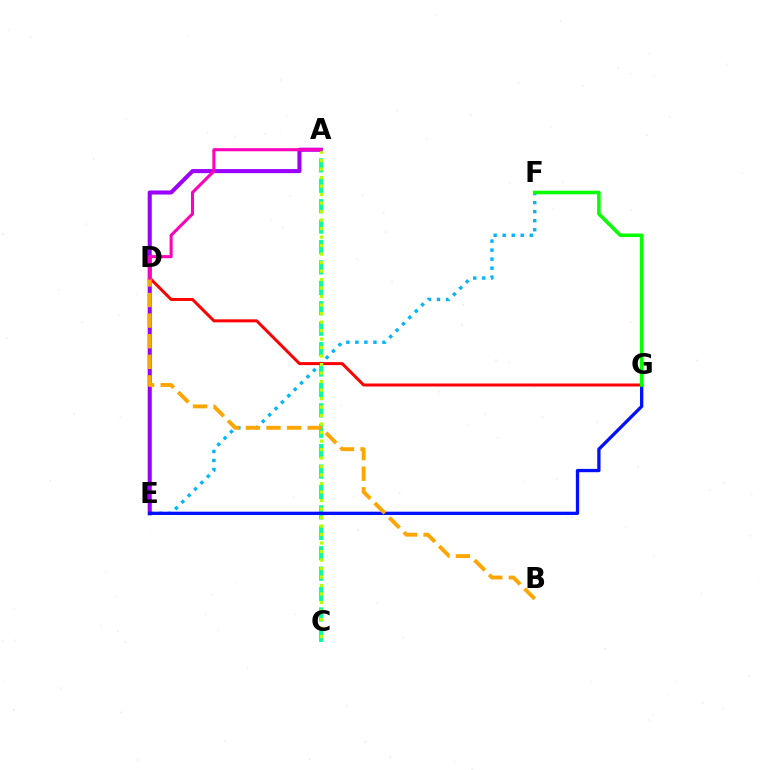{('A', 'C'): [{'color': '#00ff9d', 'line_style': 'dashed', 'thickness': 2.77}, {'color': '#b3ff00', 'line_style': 'dotted', 'thickness': 2.31}], ('E', 'F'): [{'color': '#00b5ff', 'line_style': 'dotted', 'thickness': 2.45}], ('A', 'E'): [{'color': '#9b00ff', 'line_style': 'solid', 'thickness': 2.93}], ('D', 'G'): [{'color': '#ff0000', 'line_style': 'solid', 'thickness': 2.15}], ('E', 'G'): [{'color': '#0010ff', 'line_style': 'solid', 'thickness': 2.37}], ('B', 'D'): [{'color': '#ffa500', 'line_style': 'dashed', 'thickness': 2.8}], ('F', 'G'): [{'color': '#08ff00', 'line_style': 'solid', 'thickness': 2.56}], ('A', 'D'): [{'color': '#ff00bd', 'line_style': 'solid', 'thickness': 2.21}]}